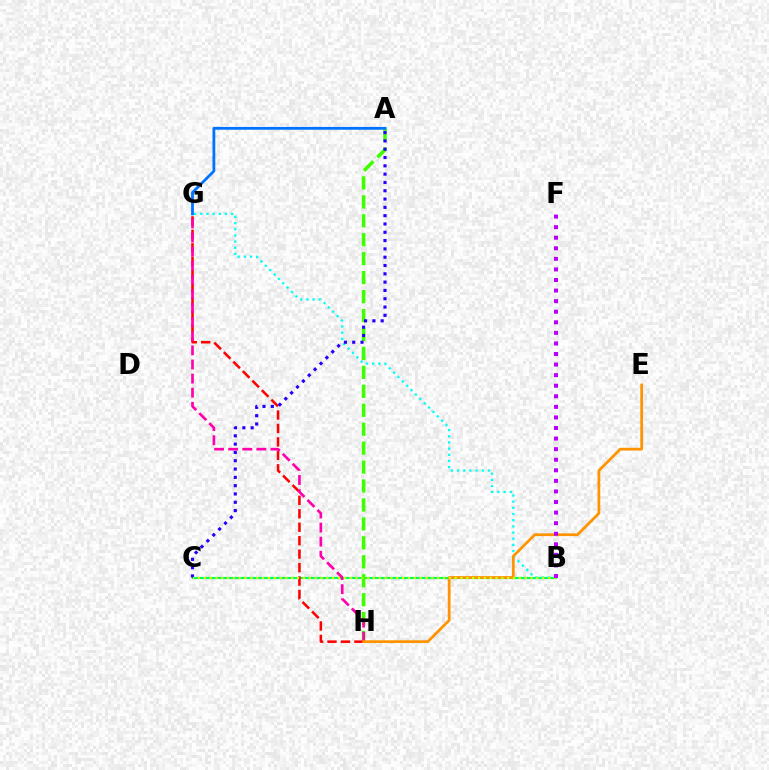{('B', 'C'): [{'color': '#00ff5c', 'line_style': 'solid', 'thickness': 1.58}, {'color': '#d1ff00', 'line_style': 'dotted', 'thickness': 1.59}], ('B', 'G'): [{'color': '#00fff6', 'line_style': 'dotted', 'thickness': 1.68}], ('A', 'H'): [{'color': '#3dff00', 'line_style': 'dashed', 'thickness': 2.57}], ('G', 'H'): [{'color': '#ff0000', 'line_style': 'dashed', 'thickness': 1.83}, {'color': '#ff00ac', 'line_style': 'dashed', 'thickness': 1.92}], ('A', 'C'): [{'color': '#2500ff', 'line_style': 'dotted', 'thickness': 2.26}], ('E', 'H'): [{'color': '#ff9400', 'line_style': 'solid', 'thickness': 1.98}], ('A', 'G'): [{'color': '#0074ff', 'line_style': 'solid', 'thickness': 2.01}], ('B', 'F'): [{'color': '#b900ff', 'line_style': 'dotted', 'thickness': 2.87}]}